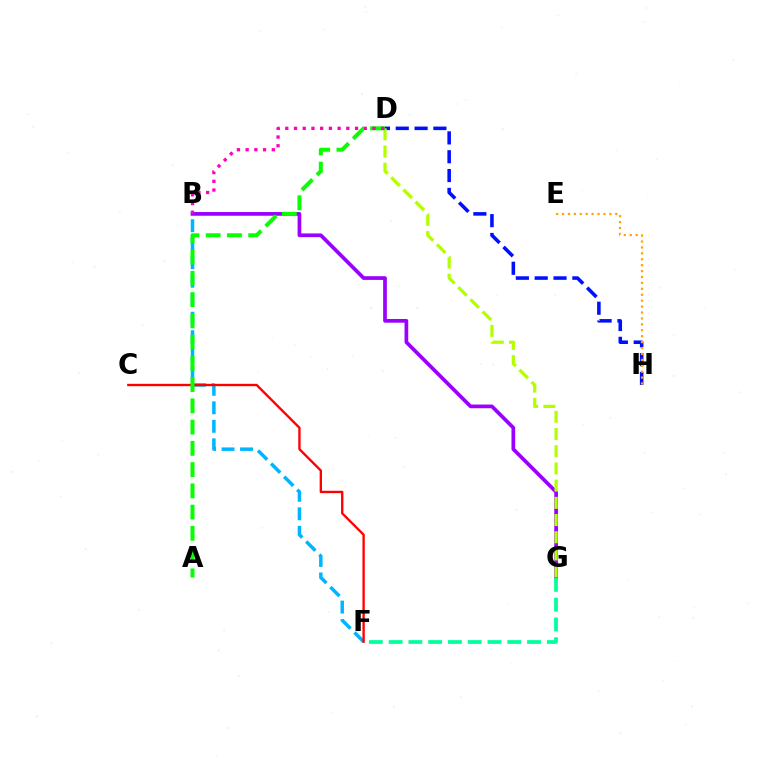{('B', 'F'): [{'color': '#00b5ff', 'line_style': 'dashed', 'thickness': 2.51}], ('B', 'G'): [{'color': '#9b00ff', 'line_style': 'solid', 'thickness': 2.67}], ('C', 'F'): [{'color': '#ff0000', 'line_style': 'solid', 'thickness': 1.69}], ('D', 'H'): [{'color': '#0010ff', 'line_style': 'dashed', 'thickness': 2.56}], ('E', 'H'): [{'color': '#ffa500', 'line_style': 'dotted', 'thickness': 1.61}], ('D', 'G'): [{'color': '#b3ff00', 'line_style': 'dashed', 'thickness': 2.34}], ('A', 'D'): [{'color': '#08ff00', 'line_style': 'dashed', 'thickness': 2.89}], ('B', 'D'): [{'color': '#ff00bd', 'line_style': 'dotted', 'thickness': 2.37}], ('F', 'G'): [{'color': '#00ff9d', 'line_style': 'dashed', 'thickness': 2.69}]}